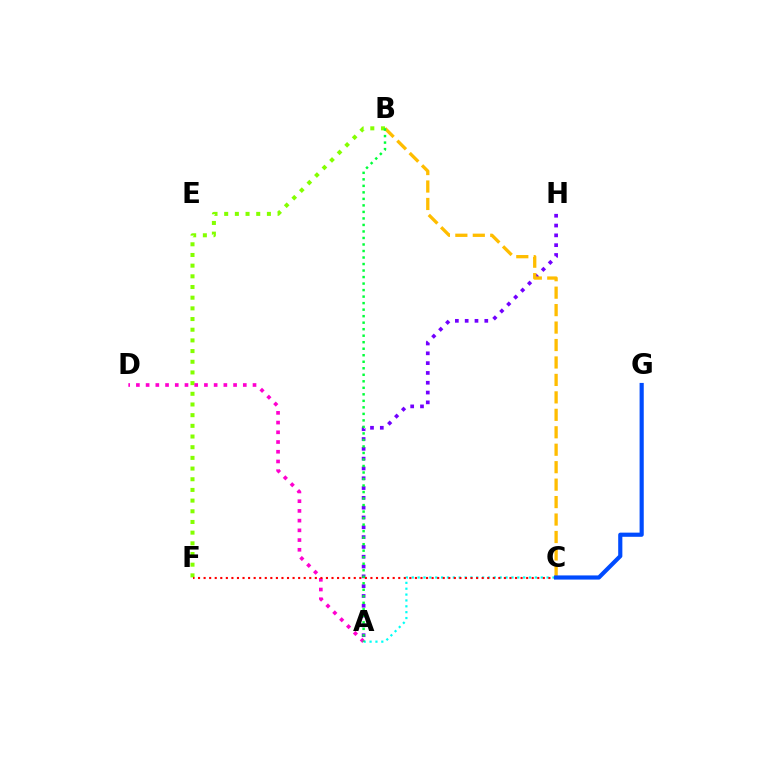{('B', 'F'): [{'color': '#84ff00', 'line_style': 'dotted', 'thickness': 2.9}], ('A', 'D'): [{'color': '#ff00cf', 'line_style': 'dotted', 'thickness': 2.64}], ('A', 'C'): [{'color': '#00fff6', 'line_style': 'dotted', 'thickness': 1.59}], ('A', 'H'): [{'color': '#7200ff', 'line_style': 'dotted', 'thickness': 2.67}], ('B', 'C'): [{'color': '#ffbd00', 'line_style': 'dashed', 'thickness': 2.37}], ('C', 'F'): [{'color': '#ff0000', 'line_style': 'dotted', 'thickness': 1.51}], ('C', 'G'): [{'color': '#004bff', 'line_style': 'solid', 'thickness': 3.0}], ('A', 'B'): [{'color': '#00ff39', 'line_style': 'dotted', 'thickness': 1.77}]}